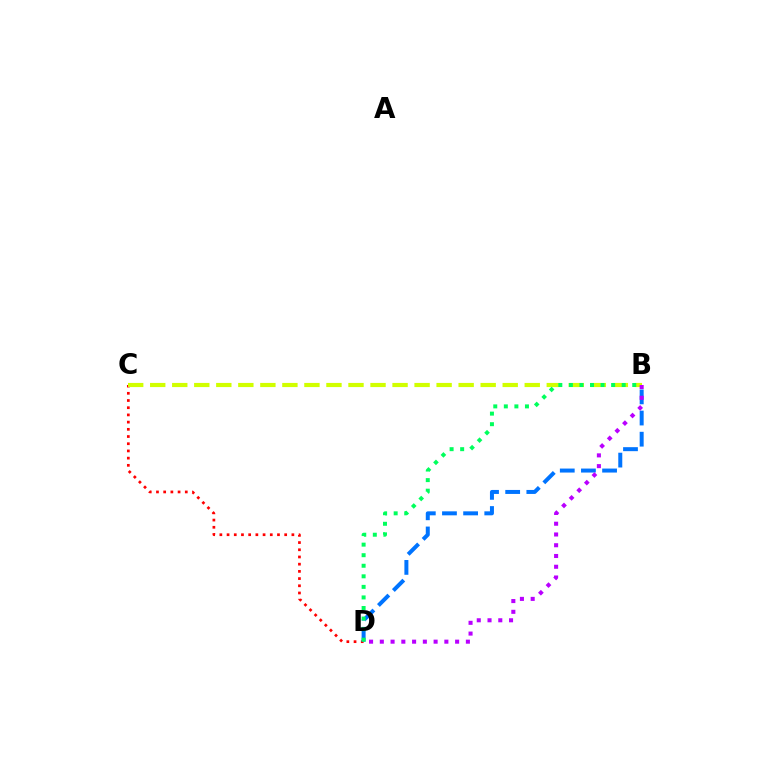{('C', 'D'): [{'color': '#ff0000', 'line_style': 'dotted', 'thickness': 1.96}], ('B', 'C'): [{'color': '#d1ff00', 'line_style': 'dashed', 'thickness': 2.99}], ('B', 'D'): [{'color': '#0074ff', 'line_style': 'dashed', 'thickness': 2.87}, {'color': '#b900ff', 'line_style': 'dotted', 'thickness': 2.92}, {'color': '#00ff5c', 'line_style': 'dotted', 'thickness': 2.87}]}